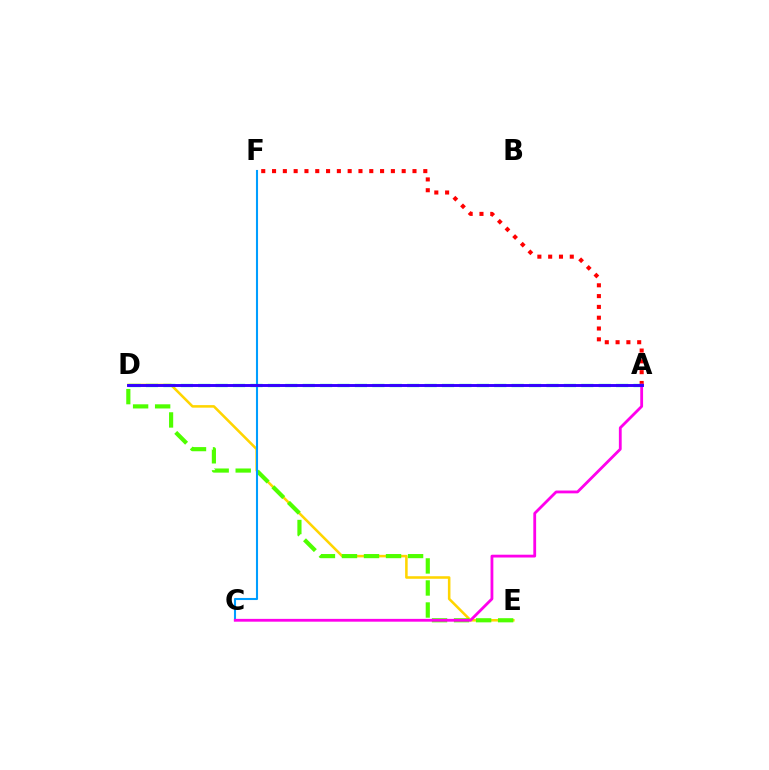{('D', 'E'): [{'color': '#ffd500', 'line_style': 'solid', 'thickness': 1.84}, {'color': '#4fff00', 'line_style': 'dashed', 'thickness': 2.99}], ('A', 'F'): [{'color': '#ff0000', 'line_style': 'dotted', 'thickness': 2.94}], ('A', 'D'): [{'color': '#00ff86', 'line_style': 'dashed', 'thickness': 2.37}, {'color': '#3700ff', 'line_style': 'solid', 'thickness': 2.1}], ('C', 'F'): [{'color': '#009eff', 'line_style': 'solid', 'thickness': 1.5}], ('A', 'C'): [{'color': '#ff00ed', 'line_style': 'solid', 'thickness': 2.02}]}